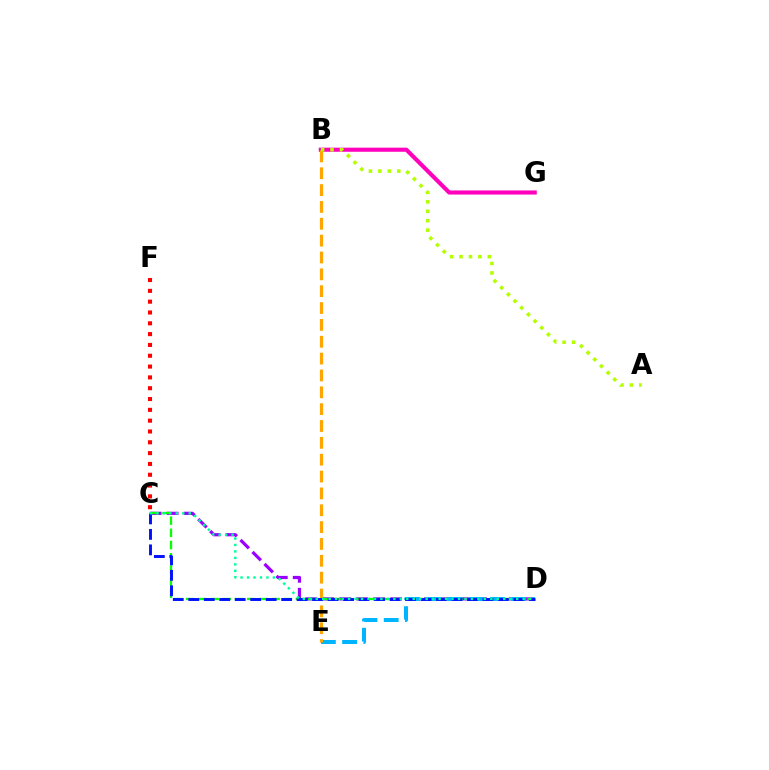{('B', 'G'): [{'color': '#ff00bd', 'line_style': 'solid', 'thickness': 2.95}], ('C', 'D'): [{'color': '#9b00ff', 'line_style': 'dashed', 'thickness': 2.3}, {'color': '#08ff00', 'line_style': 'dashed', 'thickness': 1.66}, {'color': '#0010ff', 'line_style': 'dashed', 'thickness': 2.1}, {'color': '#00ff9d', 'line_style': 'dotted', 'thickness': 1.76}], ('D', 'E'): [{'color': '#00b5ff', 'line_style': 'dashed', 'thickness': 2.88}], ('B', 'E'): [{'color': '#ffa500', 'line_style': 'dashed', 'thickness': 2.29}], ('C', 'F'): [{'color': '#ff0000', 'line_style': 'dotted', 'thickness': 2.94}], ('A', 'B'): [{'color': '#b3ff00', 'line_style': 'dotted', 'thickness': 2.57}]}